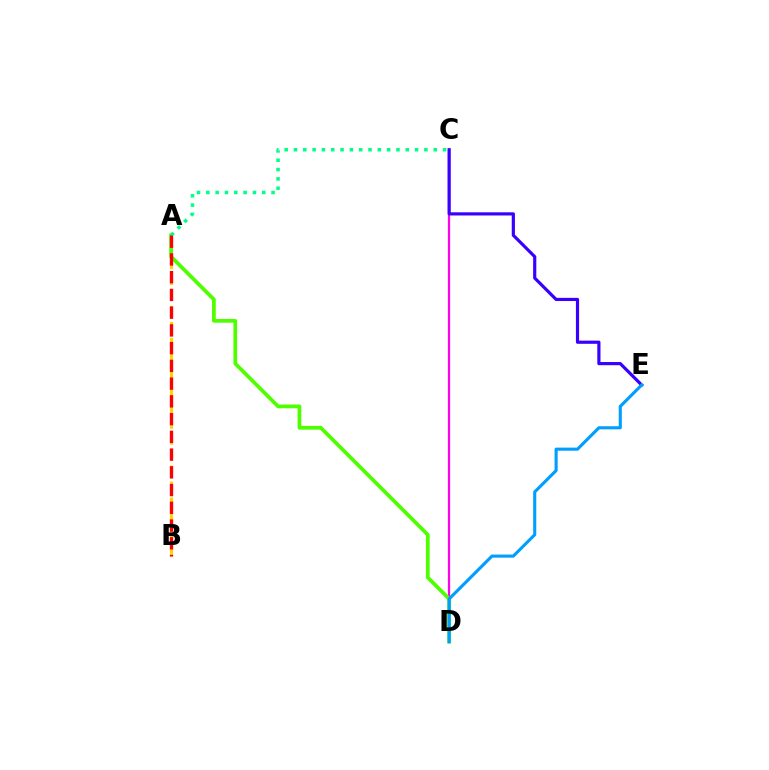{('A', 'B'): [{'color': '#ffd500', 'line_style': 'dashed', 'thickness': 2.17}, {'color': '#ff0000', 'line_style': 'dashed', 'thickness': 2.41}], ('C', 'D'): [{'color': '#ff00ed', 'line_style': 'solid', 'thickness': 1.62}], ('A', 'D'): [{'color': '#4fff00', 'line_style': 'solid', 'thickness': 2.69}], ('A', 'C'): [{'color': '#00ff86', 'line_style': 'dotted', 'thickness': 2.53}], ('C', 'E'): [{'color': '#3700ff', 'line_style': 'solid', 'thickness': 2.29}], ('D', 'E'): [{'color': '#009eff', 'line_style': 'solid', 'thickness': 2.23}]}